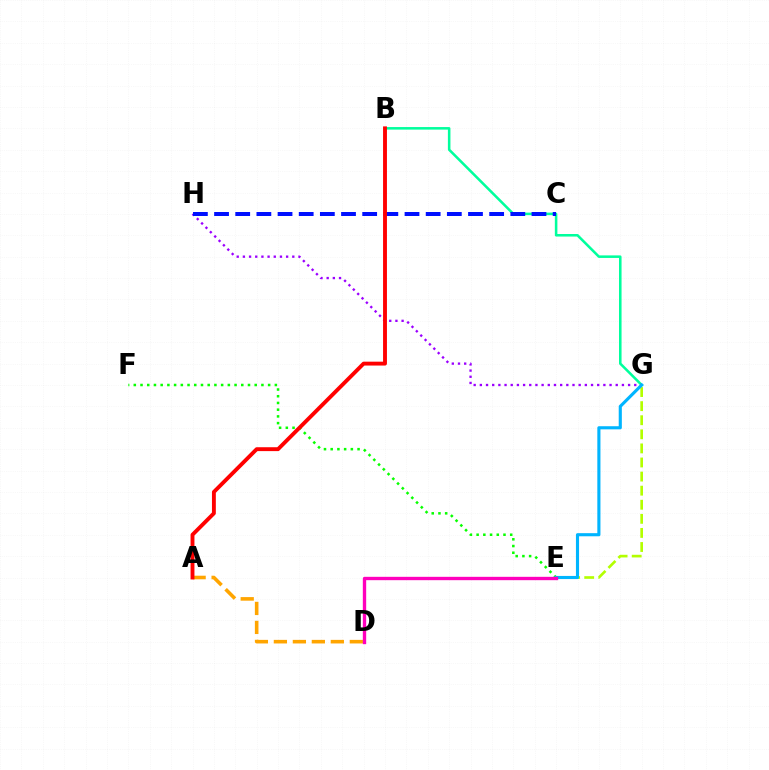{('E', 'F'): [{'color': '#08ff00', 'line_style': 'dotted', 'thickness': 1.82}], ('B', 'G'): [{'color': '#00ff9d', 'line_style': 'solid', 'thickness': 1.84}], ('A', 'D'): [{'color': '#ffa500', 'line_style': 'dashed', 'thickness': 2.58}], ('E', 'G'): [{'color': '#b3ff00', 'line_style': 'dashed', 'thickness': 1.91}, {'color': '#00b5ff', 'line_style': 'solid', 'thickness': 2.25}], ('G', 'H'): [{'color': '#9b00ff', 'line_style': 'dotted', 'thickness': 1.68}], ('D', 'E'): [{'color': '#ff00bd', 'line_style': 'solid', 'thickness': 2.41}], ('C', 'H'): [{'color': '#0010ff', 'line_style': 'dashed', 'thickness': 2.87}], ('A', 'B'): [{'color': '#ff0000', 'line_style': 'solid', 'thickness': 2.79}]}